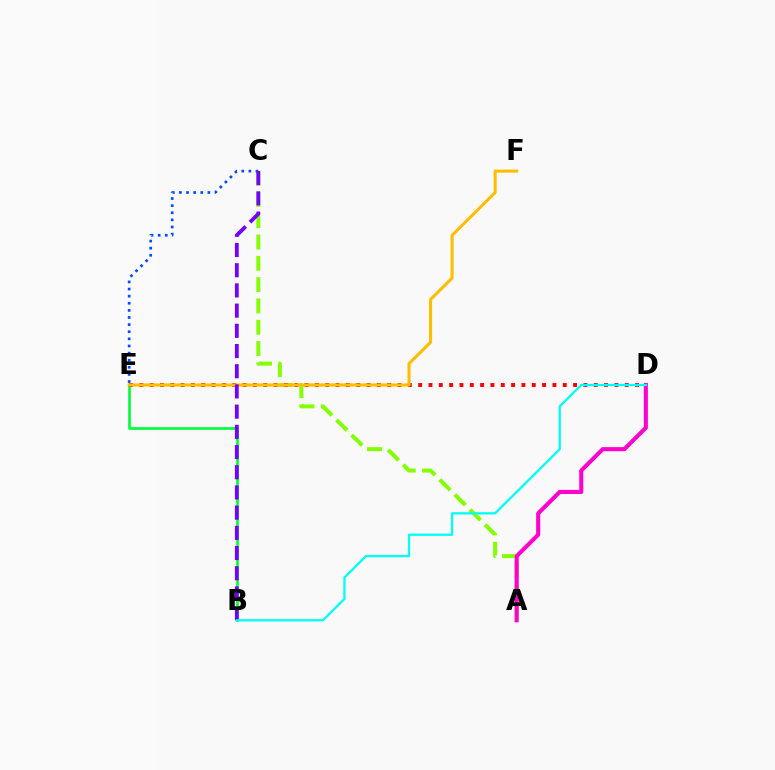{('A', 'C'): [{'color': '#84ff00', 'line_style': 'dashed', 'thickness': 2.89}], ('B', 'E'): [{'color': '#00ff39', 'line_style': 'solid', 'thickness': 1.92}], ('D', 'E'): [{'color': '#ff0000', 'line_style': 'dotted', 'thickness': 2.81}], ('A', 'D'): [{'color': '#ff00cf', 'line_style': 'solid', 'thickness': 2.94}], ('E', 'F'): [{'color': '#ffbd00', 'line_style': 'solid', 'thickness': 2.2}], ('C', 'E'): [{'color': '#004bff', 'line_style': 'dotted', 'thickness': 1.93}], ('B', 'C'): [{'color': '#7200ff', 'line_style': 'dashed', 'thickness': 2.74}], ('B', 'D'): [{'color': '#00fff6', 'line_style': 'solid', 'thickness': 1.65}]}